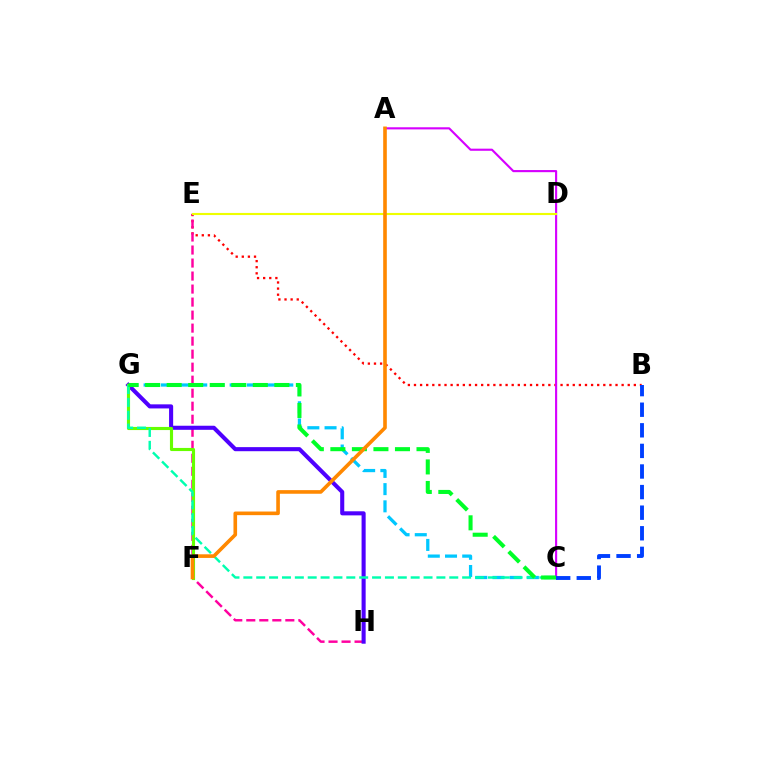{('B', 'E'): [{'color': '#ff0000', 'line_style': 'dotted', 'thickness': 1.66}], ('E', 'H'): [{'color': '#ff00a0', 'line_style': 'dashed', 'thickness': 1.77}], ('C', 'G'): [{'color': '#00c7ff', 'line_style': 'dashed', 'thickness': 2.34}, {'color': '#00ffaf', 'line_style': 'dashed', 'thickness': 1.75}, {'color': '#00ff27', 'line_style': 'dashed', 'thickness': 2.93}], ('G', 'H'): [{'color': '#4f00ff', 'line_style': 'solid', 'thickness': 2.94}], ('F', 'G'): [{'color': '#66ff00', 'line_style': 'solid', 'thickness': 2.25}], ('A', 'C'): [{'color': '#d600ff', 'line_style': 'solid', 'thickness': 1.53}], ('D', 'E'): [{'color': '#eeff00', 'line_style': 'solid', 'thickness': 1.53}], ('B', 'C'): [{'color': '#003fff', 'line_style': 'dashed', 'thickness': 2.8}], ('A', 'F'): [{'color': '#ff8800', 'line_style': 'solid', 'thickness': 2.61}]}